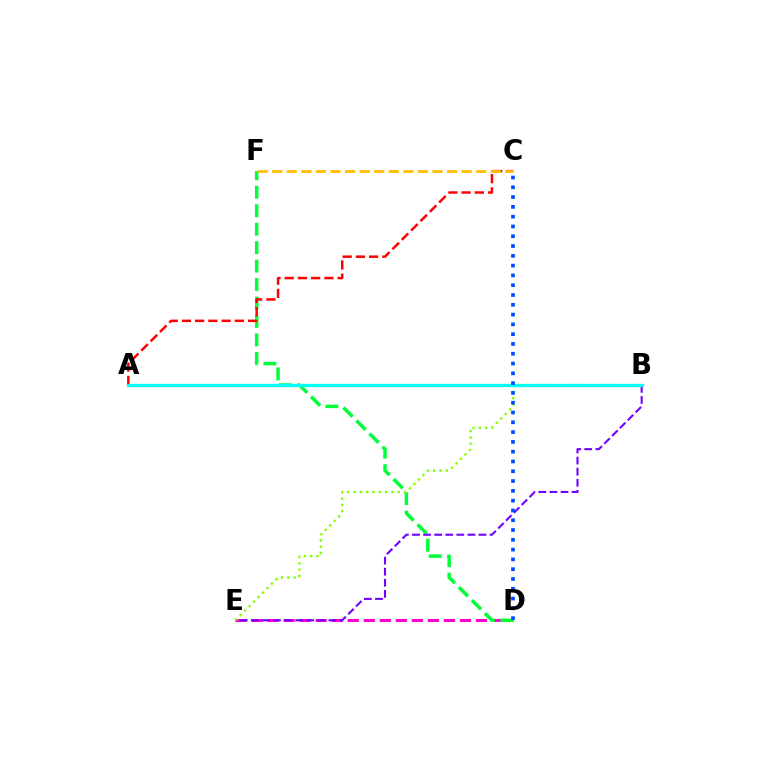{('D', 'E'): [{'color': '#ff00cf', 'line_style': 'dashed', 'thickness': 2.18}], ('D', 'F'): [{'color': '#00ff39', 'line_style': 'dashed', 'thickness': 2.51}], ('A', 'C'): [{'color': '#ff0000', 'line_style': 'dashed', 'thickness': 1.8}], ('B', 'E'): [{'color': '#7200ff', 'line_style': 'dashed', 'thickness': 1.51}, {'color': '#84ff00', 'line_style': 'dotted', 'thickness': 1.72}], ('C', 'F'): [{'color': '#ffbd00', 'line_style': 'dashed', 'thickness': 1.98}], ('A', 'B'): [{'color': '#00fff6', 'line_style': 'solid', 'thickness': 2.36}], ('C', 'D'): [{'color': '#004bff', 'line_style': 'dotted', 'thickness': 2.66}]}